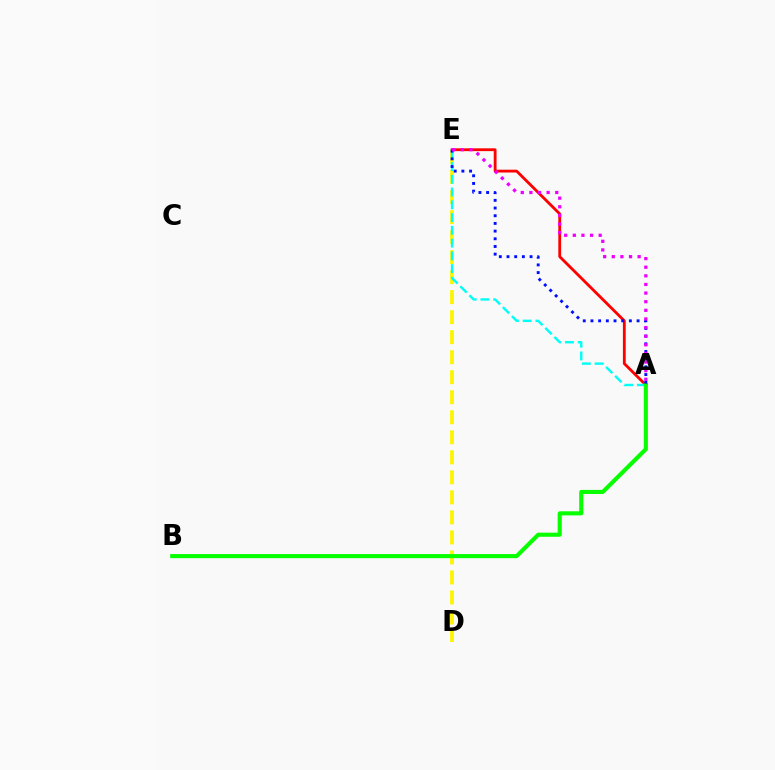{('A', 'E'): [{'color': '#ff0000', 'line_style': 'solid', 'thickness': 2.02}, {'color': '#00fff6', 'line_style': 'dashed', 'thickness': 1.73}, {'color': '#0010ff', 'line_style': 'dotted', 'thickness': 2.09}, {'color': '#ee00ff', 'line_style': 'dotted', 'thickness': 2.34}], ('D', 'E'): [{'color': '#fcf500', 'line_style': 'dashed', 'thickness': 2.72}], ('A', 'B'): [{'color': '#08ff00', 'line_style': 'solid', 'thickness': 2.95}]}